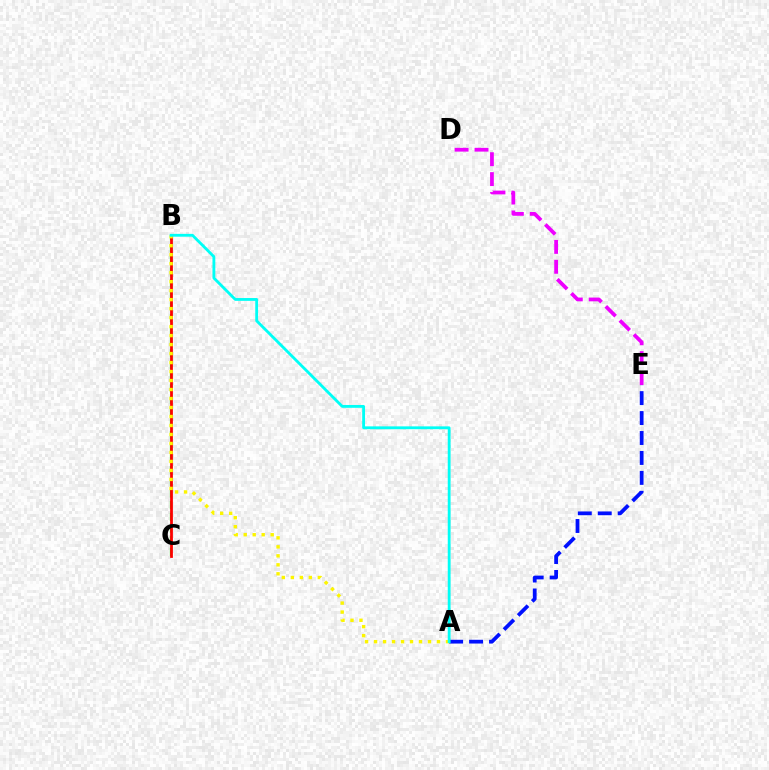{('B', 'C'): [{'color': '#08ff00', 'line_style': 'dashed', 'thickness': 1.59}, {'color': '#ff0000', 'line_style': 'solid', 'thickness': 1.99}], ('A', 'E'): [{'color': '#0010ff', 'line_style': 'dashed', 'thickness': 2.71}], ('A', 'B'): [{'color': '#fcf500', 'line_style': 'dotted', 'thickness': 2.44}, {'color': '#00fff6', 'line_style': 'solid', 'thickness': 2.04}], ('D', 'E'): [{'color': '#ee00ff', 'line_style': 'dashed', 'thickness': 2.7}]}